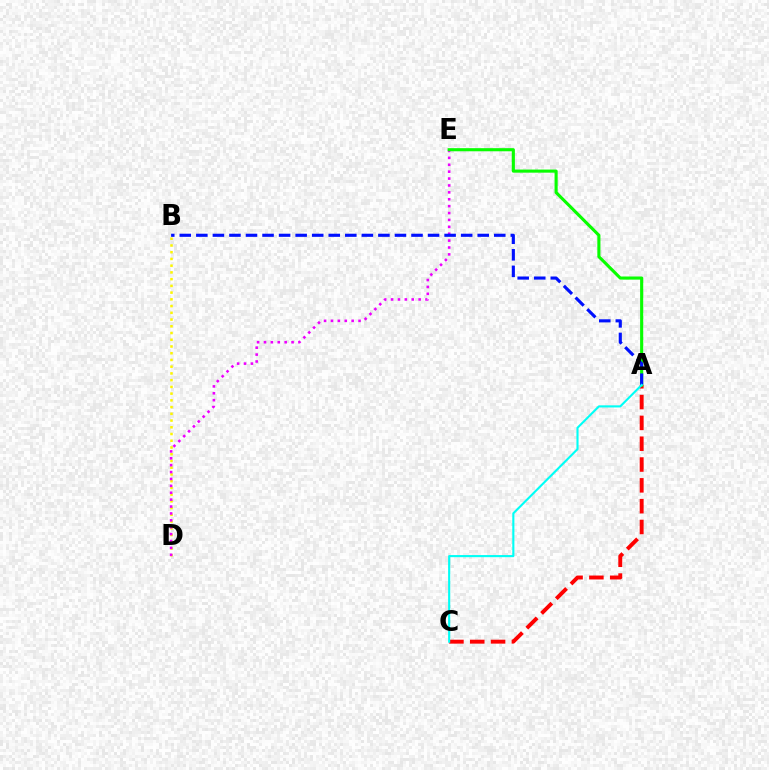{('A', 'C'): [{'color': '#ff0000', 'line_style': 'dashed', 'thickness': 2.83}, {'color': '#00fff6', 'line_style': 'solid', 'thickness': 1.52}], ('B', 'D'): [{'color': '#fcf500', 'line_style': 'dotted', 'thickness': 1.83}], ('D', 'E'): [{'color': '#ee00ff', 'line_style': 'dotted', 'thickness': 1.87}], ('A', 'E'): [{'color': '#08ff00', 'line_style': 'solid', 'thickness': 2.24}], ('A', 'B'): [{'color': '#0010ff', 'line_style': 'dashed', 'thickness': 2.25}]}